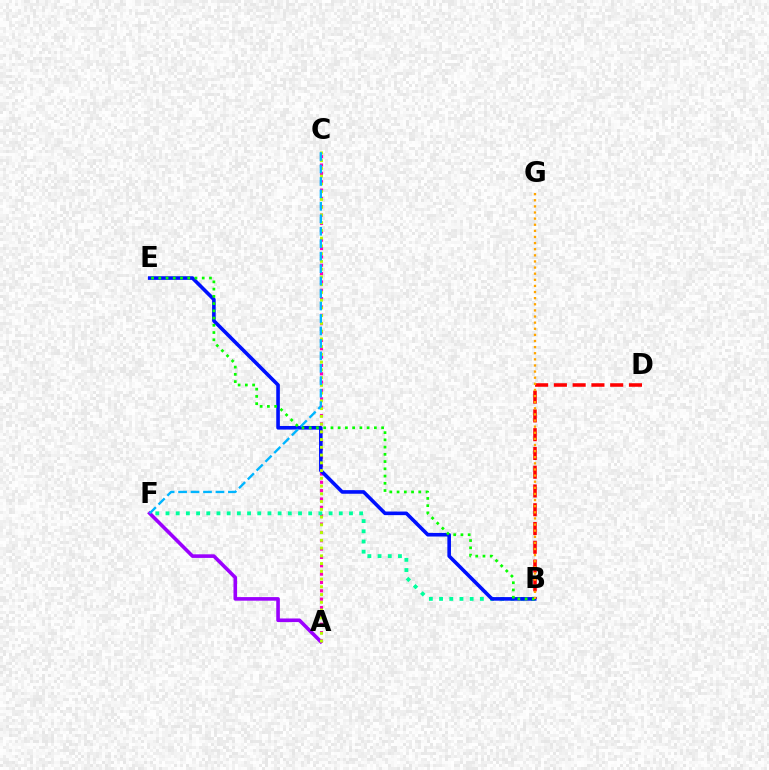{('B', 'D'): [{'color': '#ff0000', 'line_style': 'dashed', 'thickness': 2.55}], ('A', 'F'): [{'color': '#9b00ff', 'line_style': 'solid', 'thickness': 2.59}], ('A', 'C'): [{'color': '#ff00bd', 'line_style': 'dotted', 'thickness': 2.27}, {'color': '#b3ff00', 'line_style': 'dotted', 'thickness': 2.11}], ('B', 'F'): [{'color': '#00ff9d', 'line_style': 'dotted', 'thickness': 2.77}], ('B', 'E'): [{'color': '#0010ff', 'line_style': 'solid', 'thickness': 2.59}, {'color': '#08ff00', 'line_style': 'dotted', 'thickness': 1.97}], ('B', 'G'): [{'color': '#ffa500', 'line_style': 'dotted', 'thickness': 1.66}], ('C', 'F'): [{'color': '#00b5ff', 'line_style': 'dashed', 'thickness': 1.69}]}